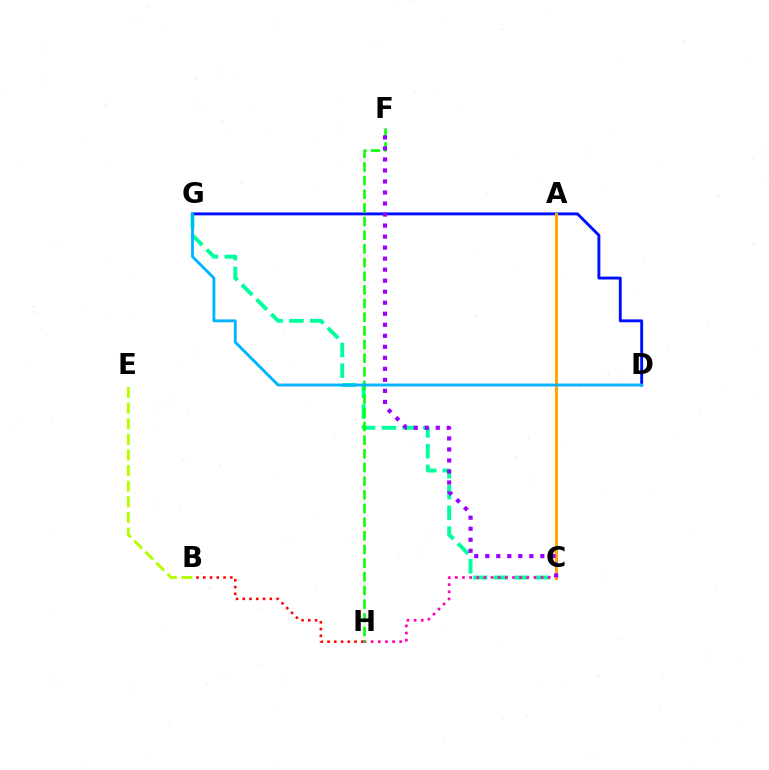{('C', 'G'): [{'color': '#00ff9d', 'line_style': 'dashed', 'thickness': 2.82}], ('C', 'H'): [{'color': '#ff00bd', 'line_style': 'dotted', 'thickness': 1.94}], ('D', 'G'): [{'color': '#0010ff', 'line_style': 'solid', 'thickness': 2.09}, {'color': '#00b5ff', 'line_style': 'solid', 'thickness': 2.06}], ('F', 'H'): [{'color': '#08ff00', 'line_style': 'dashed', 'thickness': 1.86}], ('A', 'C'): [{'color': '#ffa500', 'line_style': 'solid', 'thickness': 2.14}], ('B', 'E'): [{'color': '#b3ff00', 'line_style': 'dashed', 'thickness': 2.12}], ('C', 'F'): [{'color': '#9b00ff', 'line_style': 'dotted', 'thickness': 2.99}], ('B', 'H'): [{'color': '#ff0000', 'line_style': 'dotted', 'thickness': 1.84}]}